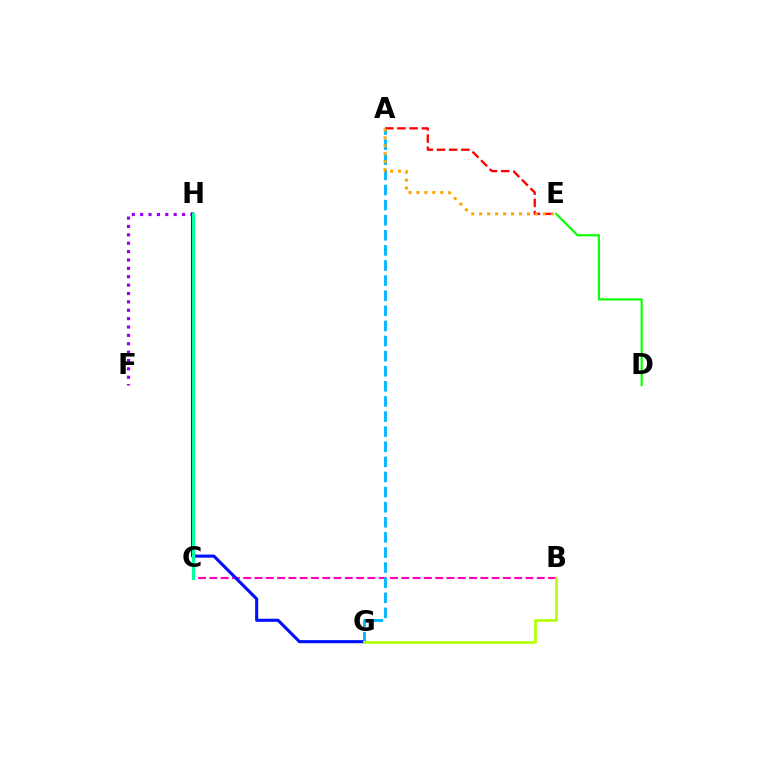{('F', 'H'): [{'color': '#9b00ff', 'line_style': 'dotted', 'thickness': 2.28}], ('B', 'C'): [{'color': '#ff00bd', 'line_style': 'dashed', 'thickness': 1.53}], ('G', 'H'): [{'color': '#0010ff', 'line_style': 'solid', 'thickness': 2.22}], ('A', 'G'): [{'color': '#00b5ff', 'line_style': 'dashed', 'thickness': 2.05}], ('C', 'H'): [{'color': '#00ff9d', 'line_style': 'solid', 'thickness': 2.29}], ('D', 'E'): [{'color': '#08ff00', 'line_style': 'solid', 'thickness': 1.55}], ('A', 'E'): [{'color': '#ff0000', 'line_style': 'dashed', 'thickness': 1.66}, {'color': '#ffa500', 'line_style': 'dotted', 'thickness': 2.16}], ('B', 'G'): [{'color': '#b3ff00', 'line_style': 'solid', 'thickness': 1.92}]}